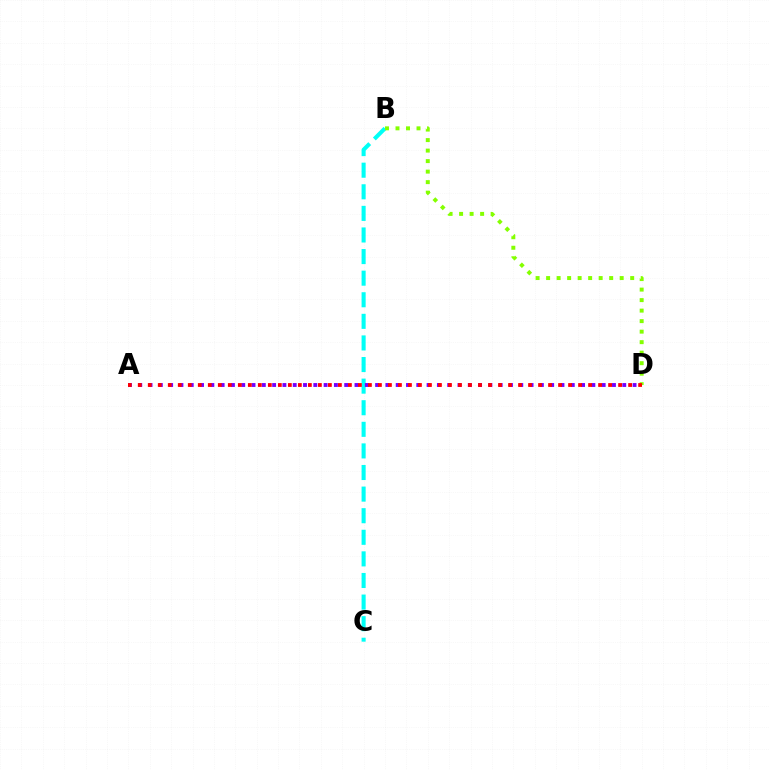{('B', 'C'): [{'color': '#00fff6', 'line_style': 'dashed', 'thickness': 2.93}], ('B', 'D'): [{'color': '#84ff00', 'line_style': 'dotted', 'thickness': 2.86}], ('A', 'D'): [{'color': '#7200ff', 'line_style': 'dotted', 'thickness': 2.8}, {'color': '#ff0000', 'line_style': 'dotted', 'thickness': 2.72}]}